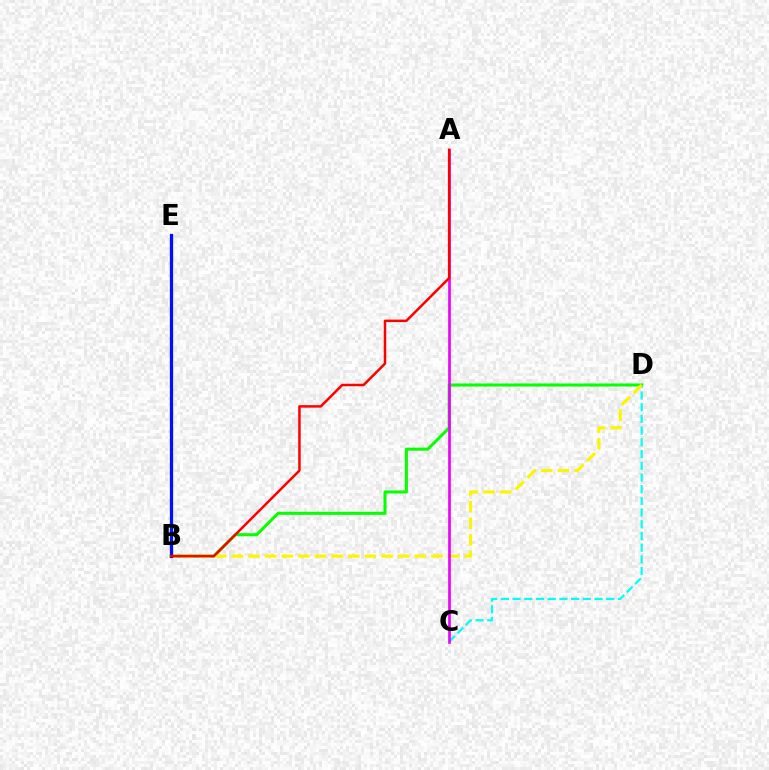{('C', 'D'): [{'color': '#00fff6', 'line_style': 'dashed', 'thickness': 1.59}], ('B', 'D'): [{'color': '#08ff00', 'line_style': 'solid', 'thickness': 2.19}, {'color': '#fcf500', 'line_style': 'dashed', 'thickness': 2.26}], ('A', 'C'): [{'color': '#ee00ff', 'line_style': 'solid', 'thickness': 1.92}], ('B', 'E'): [{'color': '#0010ff', 'line_style': 'solid', 'thickness': 2.36}], ('A', 'B'): [{'color': '#ff0000', 'line_style': 'solid', 'thickness': 1.79}]}